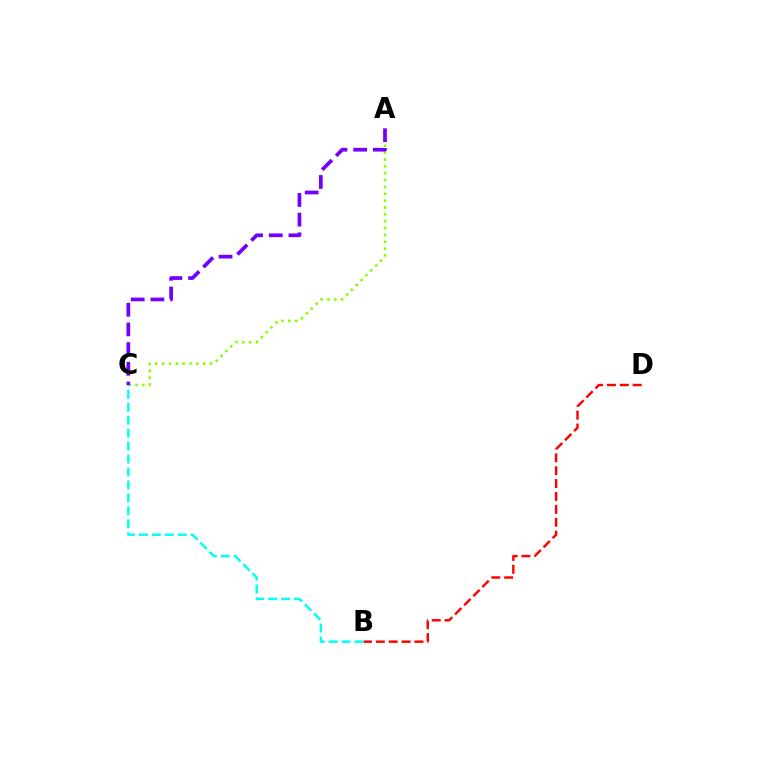{('A', 'C'): [{'color': '#84ff00', 'line_style': 'dotted', 'thickness': 1.86}, {'color': '#7200ff', 'line_style': 'dashed', 'thickness': 2.67}], ('B', 'D'): [{'color': '#ff0000', 'line_style': 'dashed', 'thickness': 1.75}], ('B', 'C'): [{'color': '#00fff6', 'line_style': 'dashed', 'thickness': 1.76}]}